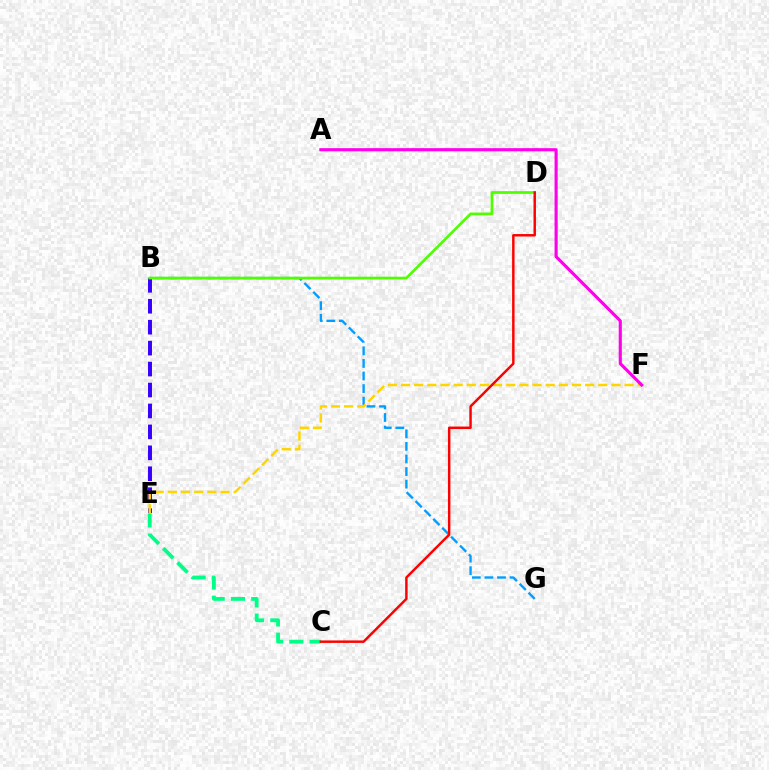{('C', 'E'): [{'color': '#00ff86', 'line_style': 'dashed', 'thickness': 2.75}], ('B', 'G'): [{'color': '#009eff', 'line_style': 'dashed', 'thickness': 1.71}], ('B', 'E'): [{'color': '#3700ff', 'line_style': 'dashed', 'thickness': 2.84}], ('B', 'D'): [{'color': '#4fff00', 'line_style': 'solid', 'thickness': 1.95}], ('E', 'F'): [{'color': '#ffd500', 'line_style': 'dashed', 'thickness': 1.79}], ('C', 'D'): [{'color': '#ff0000', 'line_style': 'solid', 'thickness': 1.77}], ('A', 'F'): [{'color': '#ff00ed', 'line_style': 'solid', 'thickness': 2.25}]}